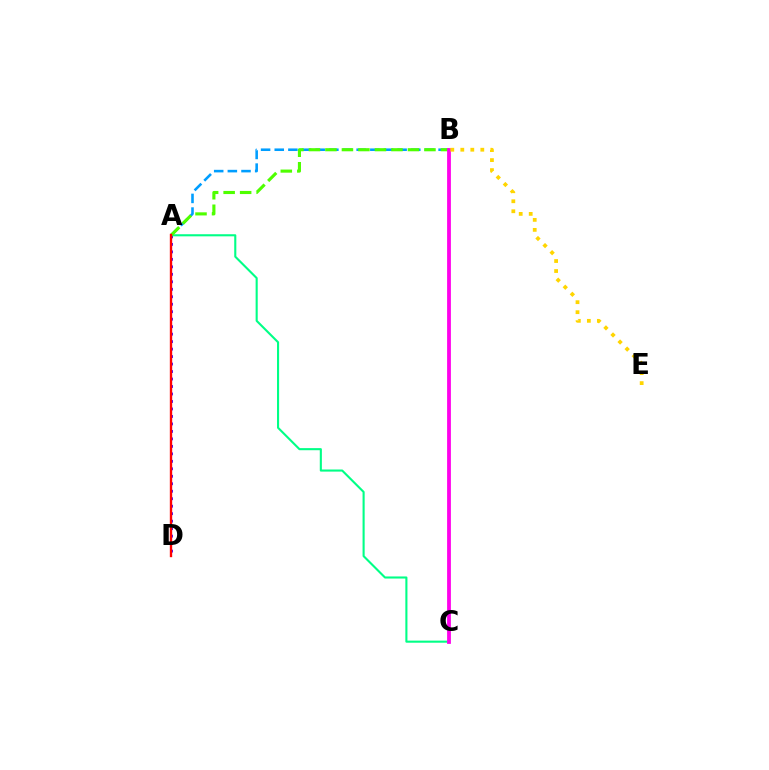{('A', 'C'): [{'color': '#00ff86', 'line_style': 'solid', 'thickness': 1.51}], ('A', 'D'): [{'color': '#3700ff', 'line_style': 'dotted', 'thickness': 2.03}, {'color': '#ff0000', 'line_style': 'solid', 'thickness': 1.7}], ('A', 'B'): [{'color': '#009eff', 'line_style': 'dashed', 'thickness': 1.86}, {'color': '#4fff00', 'line_style': 'dashed', 'thickness': 2.24}], ('B', 'C'): [{'color': '#ff00ed', 'line_style': 'solid', 'thickness': 2.73}], ('B', 'E'): [{'color': '#ffd500', 'line_style': 'dotted', 'thickness': 2.72}]}